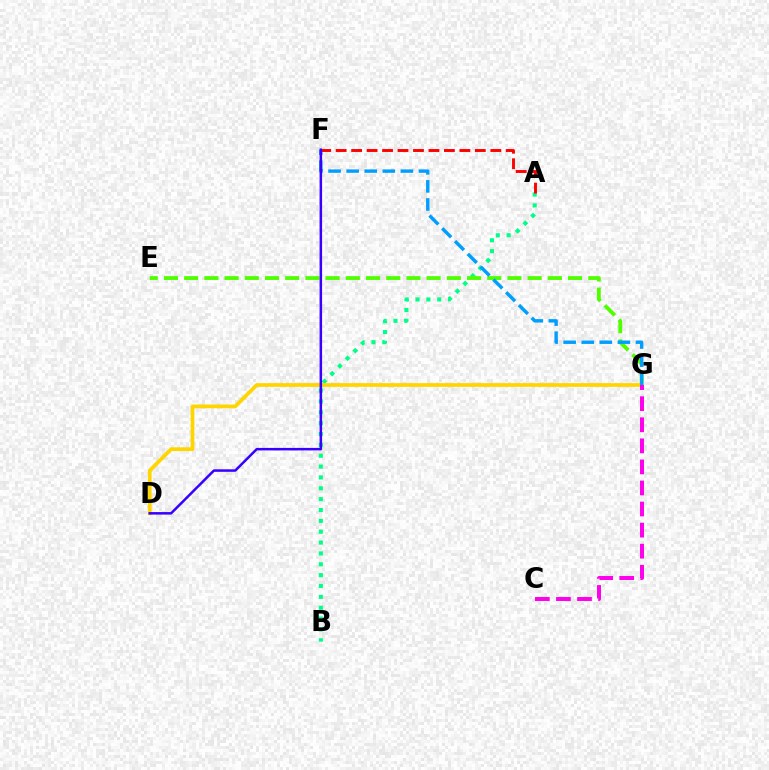{('A', 'B'): [{'color': '#00ff86', 'line_style': 'dotted', 'thickness': 2.95}], ('E', 'G'): [{'color': '#4fff00', 'line_style': 'dashed', 'thickness': 2.74}], ('D', 'G'): [{'color': '#ffd500', 'line_style': 'solid', 'thickness': 2.69}], ('F', 'G'): [{'color': '#009eff', 'line_style': 'dashed', 'thickness': 2.46}], ('C', 'G'): [{'color': '#ff00ed', 'line_style': 'dashed', 'thickness': 2.86}], ('A', 'F'): [{'color': '#ff0000', 'line_style': 'dashed', 'thickness': 2.1}], ('D', 'F'): [{'color': '#3700ff', 'line_style': 'solid', 'thickness': 1.81}]}